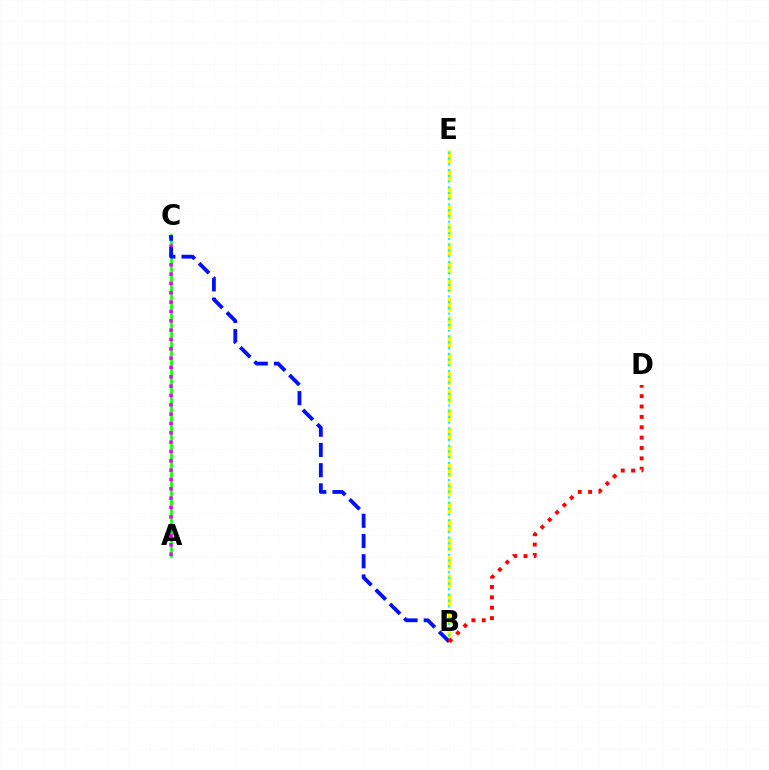{('A', 'C'): [{'color': '#08ff00', 'line_style': 'solid', 'thickness': 1.81}, {'color': '#ee00ff', 'line_style': 'dotted', 'thickness': 2.54}], ('B', 'E'): [{'color': '#fcf500', 'line_style': 'dashed', 'thickness': 2.51}, {'color': '#00fff6', 'line_style': 'dotted', 'thickness': 1.56}], ('B', 'C'): [{'color': '#0010ff', 'line_style': 'dashed', 'thickness': 2.75}], ('B', 'D'): [{'color': '#ff0000', 'line_style': 'dotted', 'thickness': 2.82}]}